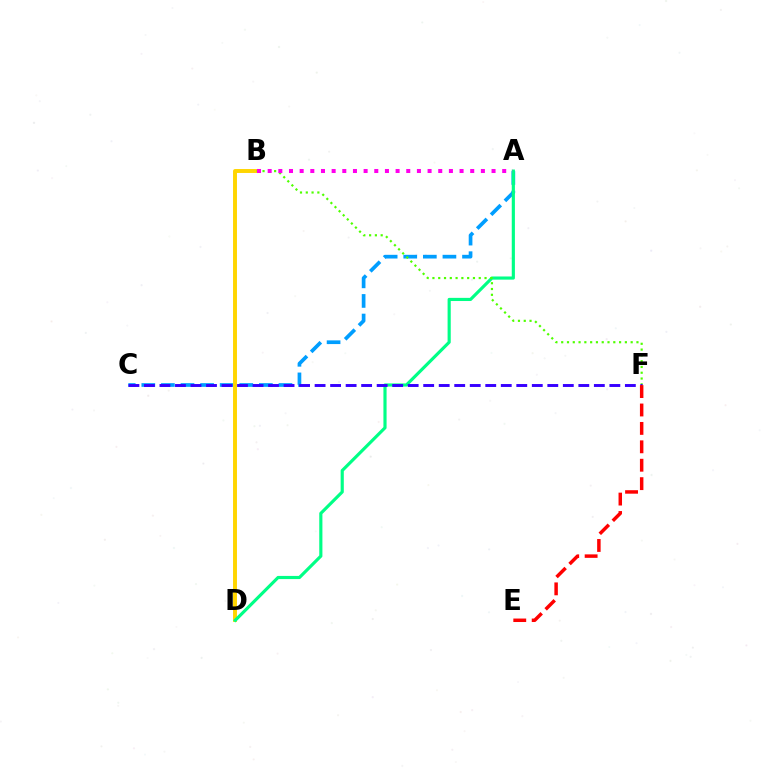{('A', 'C'): [{'color': '#009eff', 'line_style': 'dashed', 'thickness': 2.66}], ('B', 'D'): [{'color': '#ffd500', 'line_style': 'solid', 'thickness': 2.83}], ('A', 'D'): [{'color': '#00ff86', 'line_style': 'solid', 'thickness': 2.27}], ('B', 'F'): [{'color': '#4fff00', 'line_style': 'dotted', 'thickness': 1.57}], ('A', 'B'): [{'color': '#ff00ed', 'line_style': 'dotted', 'thickness': 2.9}], ('C', 'F'): [{'color': '#3700ff', 'line_style': 'dashed', 'thickness': 2.11}], ('E', 'F'): [{'color': '#ff0000', 'line_style': 'dashed', 'thickness': 2.5}]}